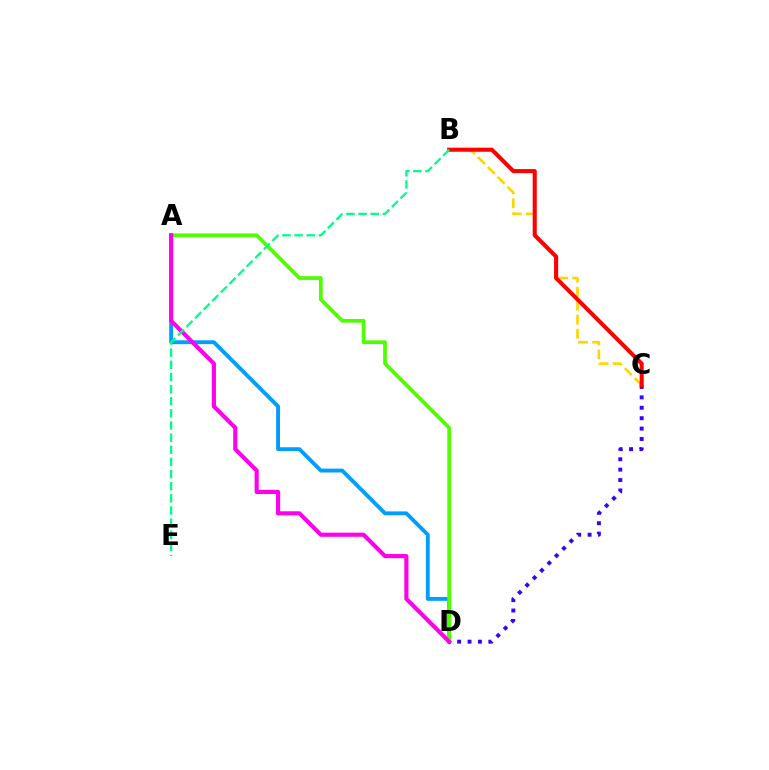{('B', 'C'): [{'color': '#ffd500', 'line_style': 'dashed', 'thickness': 1.9}, {'color': '#ff0000', 'line_style': 'solid', 'thickness': 2.94}], ('C', 'D'): [{'color': '#3700ff', 'line_style': 'dotted', 'thickness': 2.83}], ('A', 'D'): [{'color': '#009eff', 'line_style': 'solid', 'thickness': 2.79}, {'color': '#4fff00', 'line_style': 'solid', 'thickness': 2.69}, {'color': '#ff00ed', 'line_style': 'solid', 'thickness': 2.97}], ('B', 'E'): [{'color': '#00ff86', 'line_style': 'dashed', 'thickness': 1.65}]}